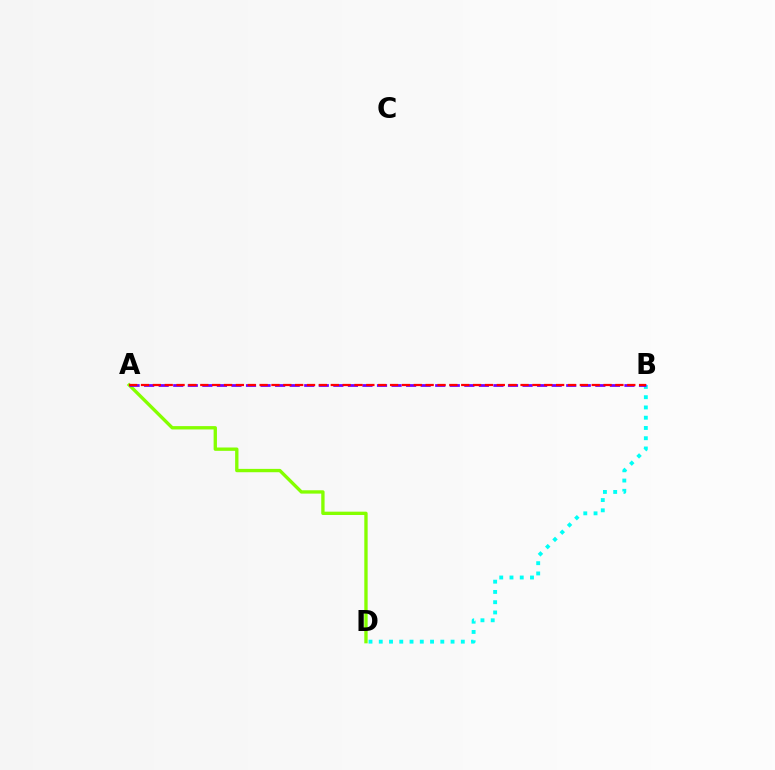{('B', 'D'): [{'color': '#00fff6', 'line_style': 'dotted', 'thickness': 2.79}], ('A', 'D'): [{'color': '#84ff00', 'line_style': 'solid', 'thickness': 2.4}], ('A', 'B'): [{'color': '#7200ff', 'line_style': 'dashed', 'thickness': 1.98}, {'color': '#ff0000', 'line_style': 'dashed', 'thickness': 1.61}]}